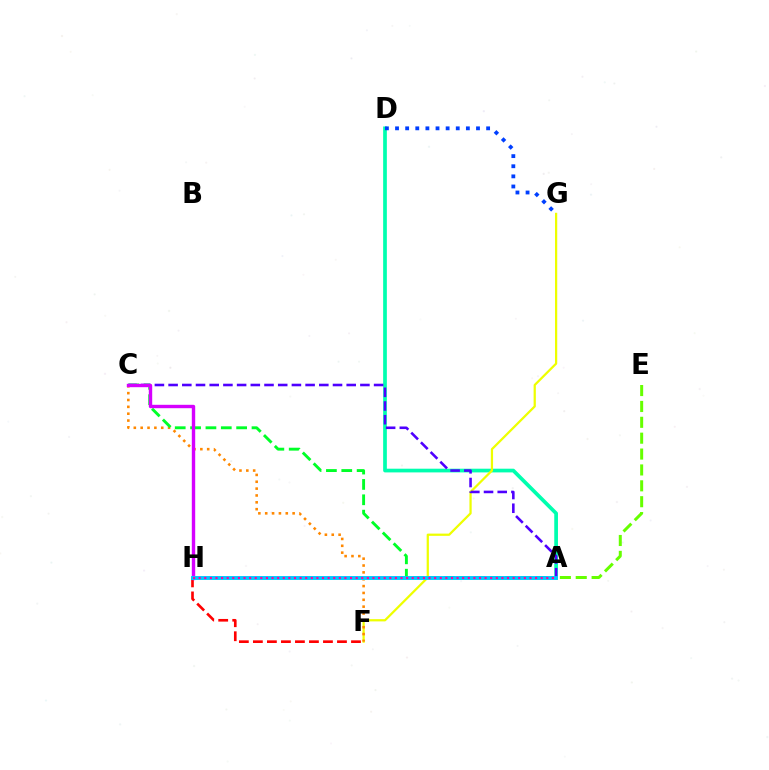{('A', 'D'): [{'color': '#00ffaf', 'line_style': 'solid', 'thickness': 2.67}], ('D', 'G'): [{'color': '#003fff', 'line_style': 'dotted', 'thickness': 2.75}], ('F', 'G'): [{'color': '#eeff00', 'line_style': 'solid', 'thickness': 1.61}], ('C', 'F'): [{'color': '#ff8800', 'line_style': 'dotted', 'thickness': 1.86}], ('A', 'E'): [{'color': '#66ff00', 'line_style': 'dashed', 'thickness': 2.16}], ('A', 'C'): [{'color': '#00ff27', 'line_style': 'dashed', 'thickness': 2.09}, {'color': '#4f00ff', 'line_style': 'dashed', 'thickness': 1.86}], ('F', 'H'): [{'color': '#ff0000', 'line_style': 'dashed', 'thickness': 1.9}], ('C', 'H'): [{'color': '#d600ff', 'line_style': 'solid', 'thickness': 2.44}], ('A', 'H'): [{'color': '#00c7ff', 'line_style': 'solid', 'thickness': 2.8}, {'color': '#ff00a0', 'line_style': 'dotted', 'thickness': 1.52}]}